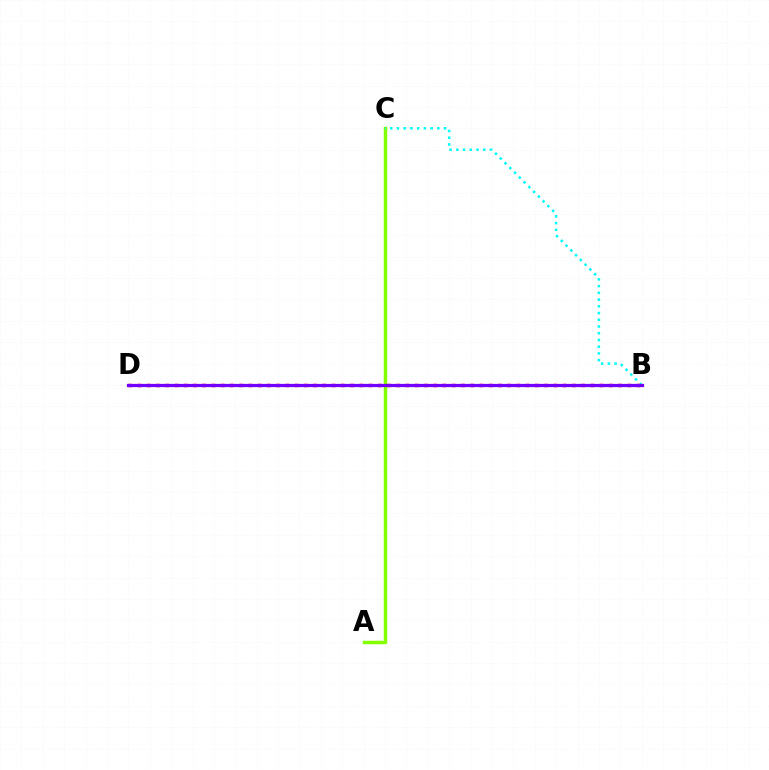{('A', 'C'): [{'color': '#84ff00', 'line_style': 'solid', 'thickness': 2.51}], ('B', 'C'): [{'color': '#00fff6', 'line_style': 'dotted', 'thickness': 1.83}], ('B', 'D'): [{'color': '#ff0000', 'line_style': 'dotted', 'thickness': 2.51}, {'color': '#7200ff', 'line_style': 'solid', 'thickness': 2.33}]}